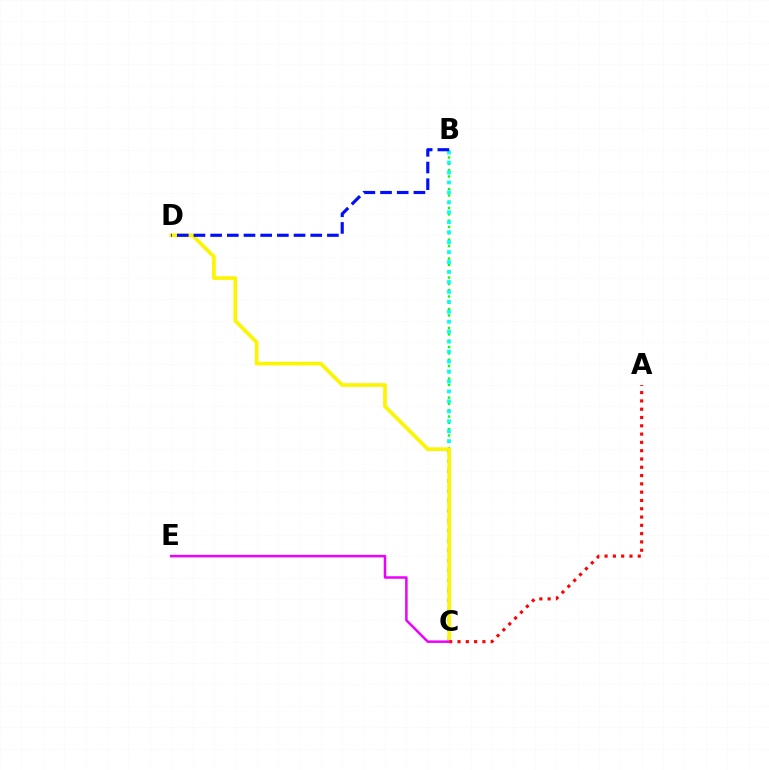{('B', 'C'): [{'color': '#08ff00', 'line_style': 'dotted', 'thickness': 1.72}, {'color': '#00fff6', 'line_style': 'dotted', 'thickness': 2.7}], ('C', 'D'): [{'color': '#fcf500', 'line_style': 'solid', 'thickness': 2.64}], ('B', 'D'): [{'color': '#0010ff', 'line_style': 'dashed', 'thickness': 2.27}], ('A', 'C'): [{'color': '#ff0000', 'line_style': 'dotted', 'thickness': 2.25}], ('C', 'E'): [{'color': '#ee00ff', 'line_style': 'solid', 'thickness': 1.8}]}